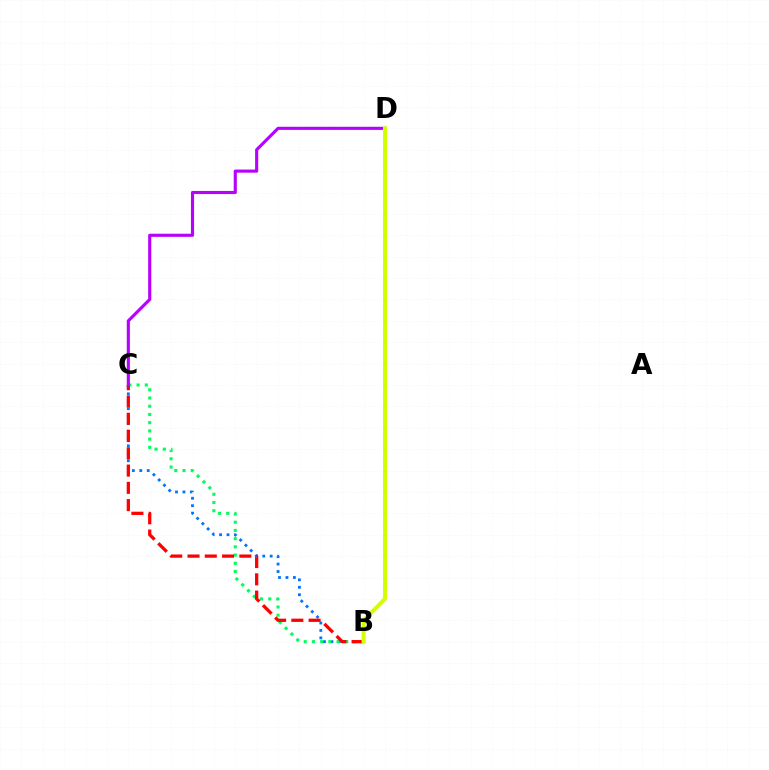{('B', 'C'): [{'color': '#0074ff', 'line_style': 'dotted', 'thickness': 2.02}, {'color': '#00ff5c', 'line_style': 'dotted', 'thickness': 2.23}, {'color': '#ff0000', 'line_style': 'dashed', 'thickness': 2.35}], ('C', 'D'): [{'color': '#b900ff', 'line_style': 'solid', 'thickness': 2.25}], ('B', 'D'): [{'color': '#d1ff00', 'line_style': 'solid', 'thickness': 2.88}]}